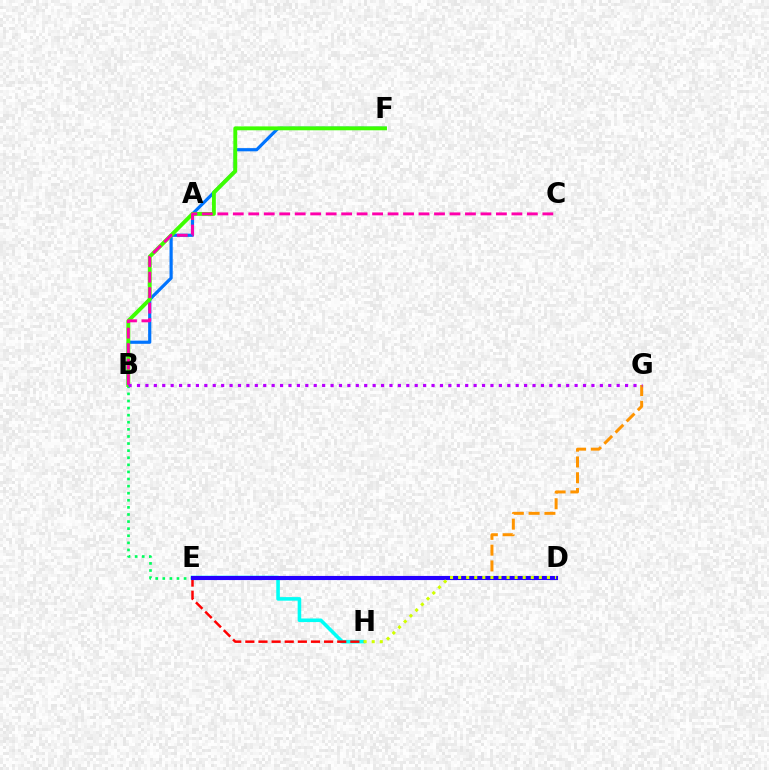{('E', 'H'): [{'color': '#00fff6', 'line_style': 'solid', 'thickness': 2.57}, {'color': '#ff0000', 'line_style': 'dashed', 'thickness': 1.78}], ('B', 'F'): [{'color': '#0074ff', 'line_style': 'solid', 'thickness': 2.29}, {'color': '#3dff00', 'line_style': 'solid', 'thickness': 2.79}], ('E', 'G'): [{'color': '#ff9400', 'line_style': 'dashed', 'thickness': 2.15}], ('B', 'E'): [{'color': '#00ff5c', 'line_style': 'dotted', 'thickness': 1.93}], ('D', 'E'): [{'color': '#2500ff', 'line_style': 'solid', 'thickness': 2.96}], ('D', 'H'): [{'color': '#d1ff00', 'line_style': 'dotted', 'thickness': 2.19}], ('B', 'C'): [{'color': '#ff00ac', 'line_style': 'dashed', 'thickness': 2.1}], ('B', 'G'): [{'color': '#b900ff', 'line_style': 'dotted', 'thickness': 2.29}]}